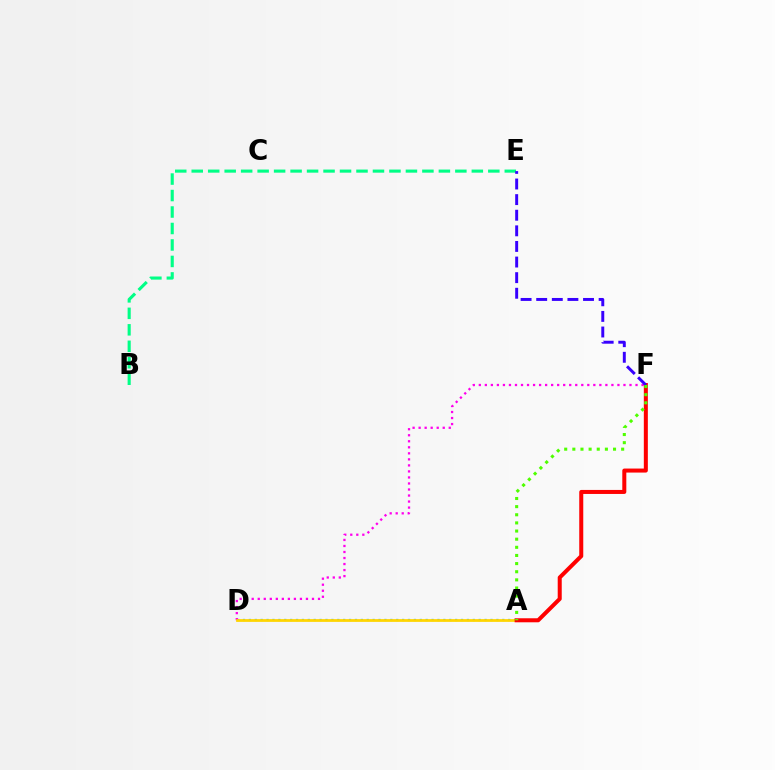{('B', 'E'): [{'color': '#00ff86', 'line_style': 'dashed', 'thickness': 2.24}], ('A', 'D'): [{'color': '#009eff', 'line_style': 'dotted', 'thickness': 1.6}, {'color': '#ffd500', 'line_style': 'solid', 'thickness': 1.99}], ('D', 'F'): [{'color': '#ff00ed', 'line_style': 'dotted', 'thickness': 1.64}], ('A', 'F'): [{'color': '#ff0000', 'line_style': 'solid', 'thickness': 2.89}, {'color': '#4fff00', 'line_style': 'dotted', 'thickness': 2.21}], ('E', 'F'): [{'color': '#3700ff', 'line_style': 'dashed', 'thickness': 2.12}]}